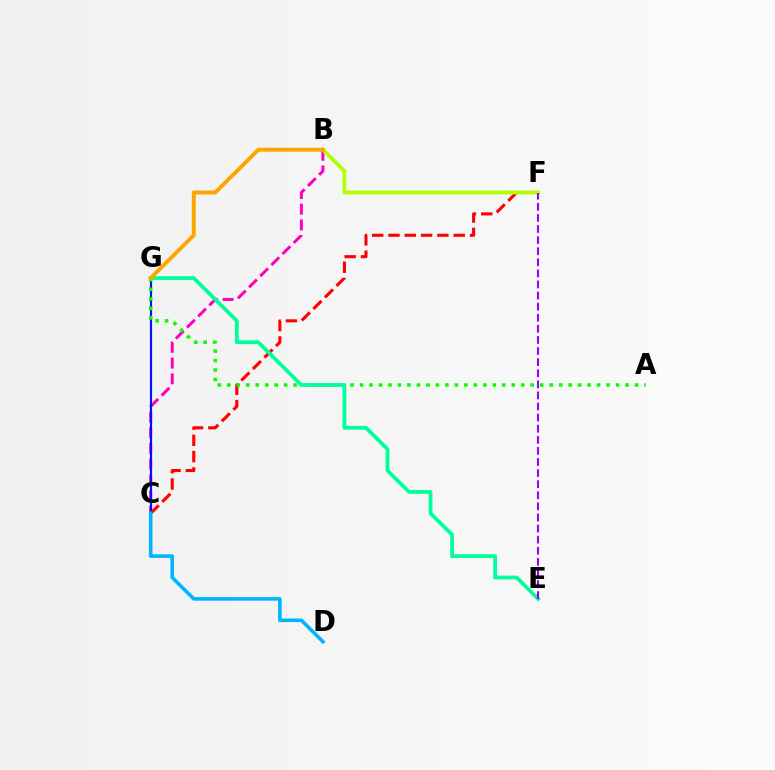{('B', 'C'): [{'color': '#ff00bd', 'line_style': 'dashed', 'thickness': 2.14}], ('C', 'G'): [{'color': '#0010ff', 'line_style': 'solid', 'thickness': 1.55}], ('C', 'F'): [{'color': '#ff0000', 'line_style': 'dashed', 'thickness': 2.22}], ('B', 'F'): [{'color': '#b3ff00', 'line_style': 'solid', 'thickness': 2.71}], ('A', 'G'): [{'color': '#08ff00', 'line_style': 'dotted', 'thickness': 2.58}], ('E', 'G'): [{'color': '#00ff9d', 'line_style': 'solid', 'thickness': 2.71}], ('B', 'G'): [{'color': '#ffa500', 'line_style': 'solid', 'thickness': 2.82}], ('C', 'D'): [{'color': '#00b5ff', 'line_style': 'solid', 'thickness': 2.58}], ('E', 'F'): [{'color': '#9b00ff', 'line_style': 'dashed', 'thickness': 1.51}]}